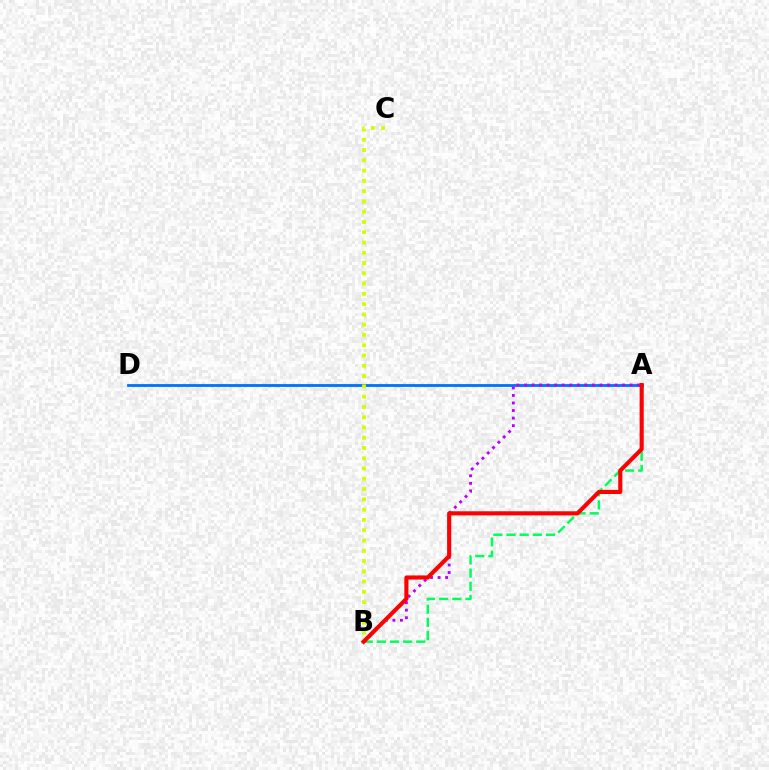{('A', 'D'): [{'color': '#0074ff', 'line_style': 'solid', 'thickness': 2.04}], ('A', 'B'): [{'color': '#00ff5c', 'line_style': 'dashed', 'thickness': 1.79}, {'color': '#b900ff', 'line_style': 'dotted', 'thickness': 2.05}, {'color': '#ff0000', 'line_style': 'solid', 'thickness': 2.96}], ('B', 'C'): [{'color': '#d1ff00', 'line_style': 'dotted', 'thickness': 2.79}]}